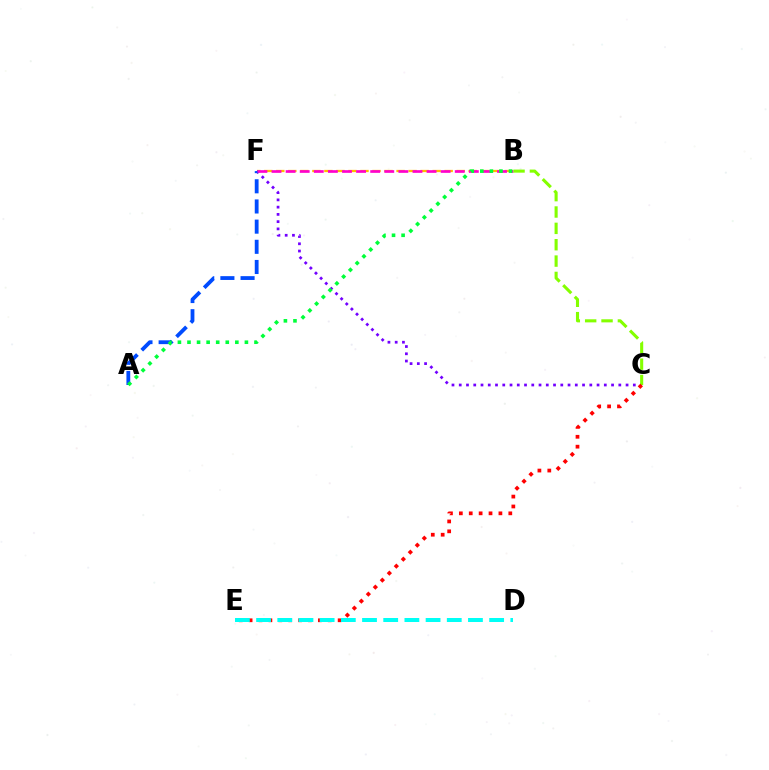{('B', 'F'): [{'color': '#ffbd00', 'line_style': 'dashed', 'thickness': 1.63}, {'color': '#ff00cf', 'line_style': 'dashed', 'thickness': 1.91}], ('C', 'F'): [{'color': '#7200ff', 'line_style': 'dotted', 'thickness': 1.97}], ('A', 'F'): [{'color': '#004bff', 'line_style': 'dashed', 'thickness': 2.74}], ('B', 'C'): [{'color': '#84ff00', 'line_style': 'dashed', 'thickness': 2.22}], ('C', 'E'): [{'color': '#ff0000', 'line_style': 'dotted', 'thickness': 2.69}], ('A', 'B'): [{'color': '#00ff39', 'line_style': 'dotted', 'thickness': 2.6}], ('D', 'E'): [{'color': '#00fff6', 'line_style': 'dashed', 'thickness': 2.88}]}